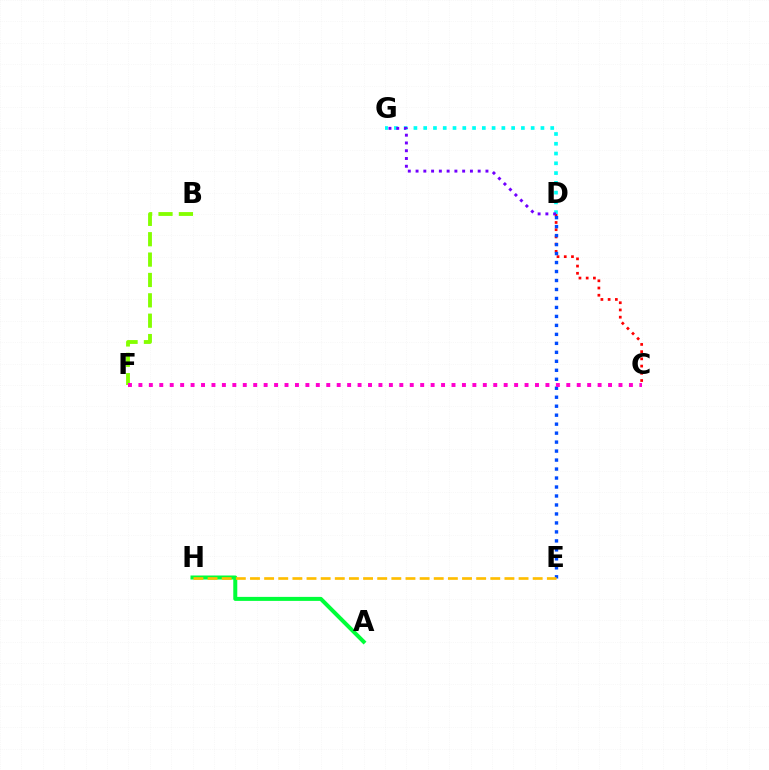{('C', 'D'): [{'color': '#ff0000', 'line_style': 'dotted', 'thickness': 1.96}], ('D', 'E'): [{'color': '#004bff', 'line_style': 'dotted', 'thickness': 2.44}], ('D', 'G'): [{'color': '#00fff6', 'line_style': 'dotted', 'thickness': 2.65}, {'color': '#7200ff', 'line_style': 'dotted', 'thickness': 2.11}], ('B', 'F'): [{'color': '#84ff00', 'line_style': 'dashed', 'thickness': 2.77}], ('A', 'H'): [{'color': '#00ff39', 'line_style': 'solid', 'thickness': 2.89}], ('C', 'F'): [{'color': '#ff00cf', 'line_style': 'dotted', 'thickness': 2.84}], ('E', 'H'): [{'color': '#ffbd00', 'line_style': 'dashed', 'thickness': 1.92}]}